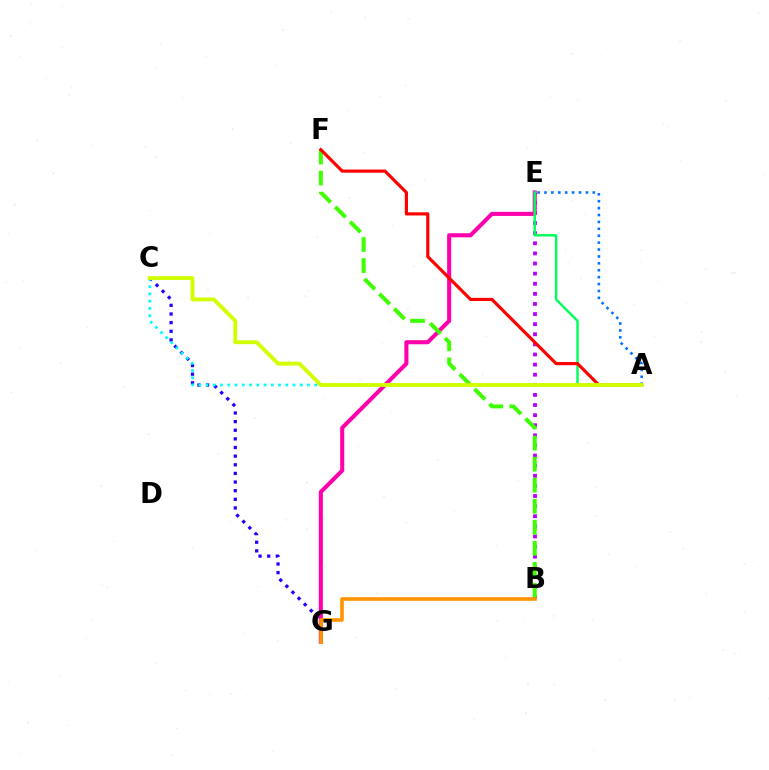{('B', 'E'): [{'color': '#b900ff', 'line_style': 'dotted', 'thickness': 2.75}], ('C', 'G'): [{'color': '#2500ff', 'line_style': 'dotted', 'thickness': 2.35}], ('E', 'G'): [{'color': '#ff00ac', 'line_style': 'solid', 'thickness': 2.93}], ('A', 'C'): [{'color': '#00fff6', 'line_style': 'dotted', 'thickness': 1.97}, {'color': '#d1ff00', 'line_style': 'solid', 'thickness': 2.78}], ('B', 'F'): [{'color': '#3dff00', 'line_style': 'dashed', 'thickness': 2.86}], ('A', 'E'): [{'color': '#00ff5c', 'line_style': 'solid', 'thickness': 1.74}, {'color': '#0074ff', 'line_style': 'dotted', 'thickness': 1.88}], ('A', 'F'): [{'color': '#ff0000', 'line_style': 'solid', 'thickness': 2.27}], ('B', 'G'): [{'color': '#ff9400', 'line_style': 'solid', 'thickness': 2.61}]}